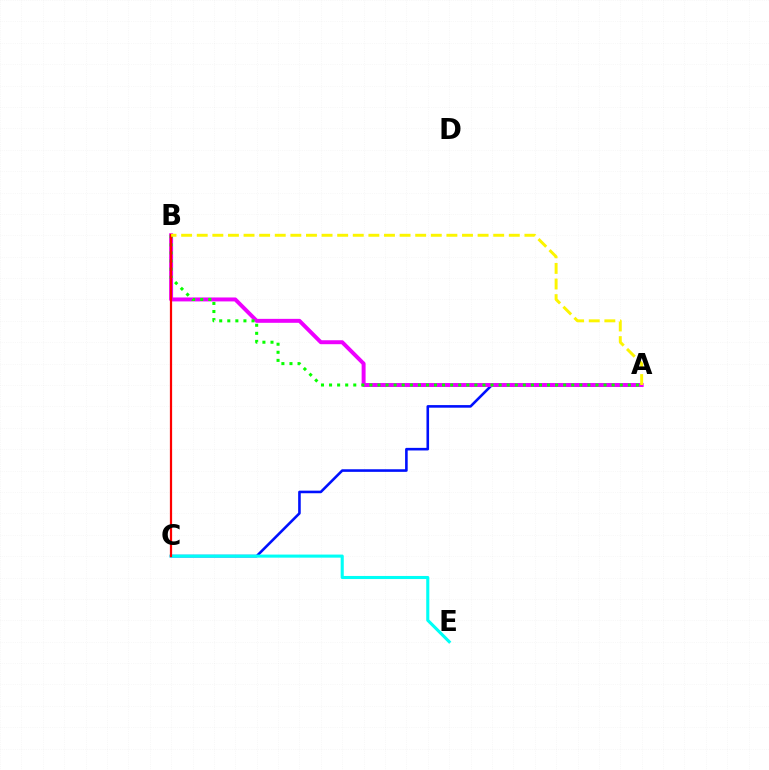{('A', 'C'): [{'color': '#0010ff', 'line_style': 'solid', 'thickness': 1.87}], ('A', 'B'): [{'color': '#ee00ff', 'line_style': 'solid', 'thickness': 2.84}, {'color': '#08ff00', 'line_style': 'dotted', 'thickness': 2.19}, {'color': '#fcf500', 'line_style': 'dashed', 'thickness': 2.12}], ('C', 'E'): [{'color': '#00fff6', 'line_style': 'solid', 'thickness': 2.22}], ('B', 'C'): [{'color': '#ff0000', 'line_style': 'solid', 'thickness': 1.6}]}